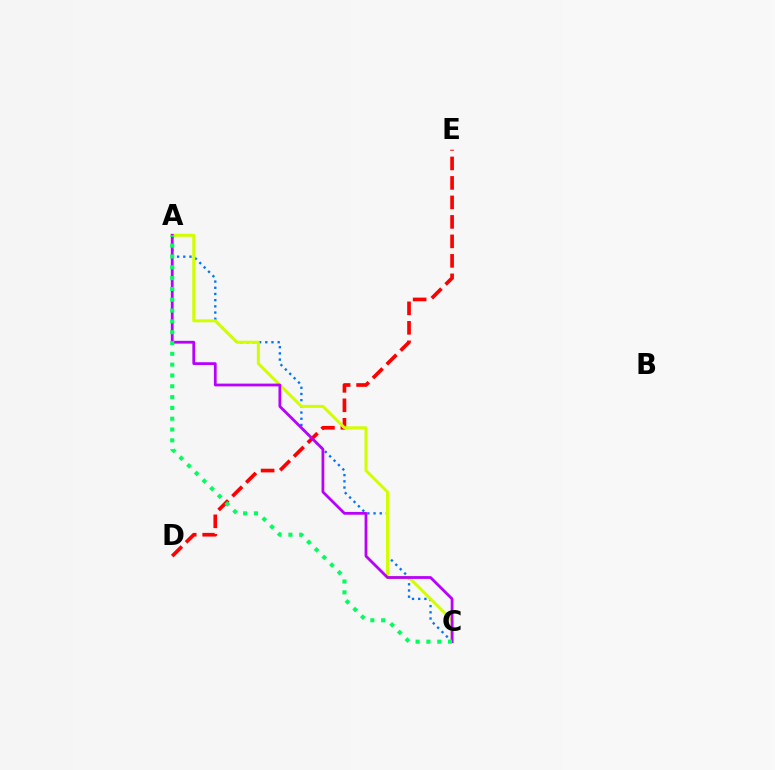{('A', 'C'): [{'color': '#0074ff', 'line_style': 'dotted', 'thickness': 1.68}, {'color': '#d1ff00', 'line_style': 'solid', 'thickness': 2.16}, {'color': '#b900ff', 'line_style': 'solid', 'thickness': 2.0}, {'color': '#00ff5c', 'line_style': 'dotted', 'thickness': 2.94}], ('D', 'E'): [{'color': '#ff0000', 'line_style': 'dashed', 'thickness': 2.65}]}